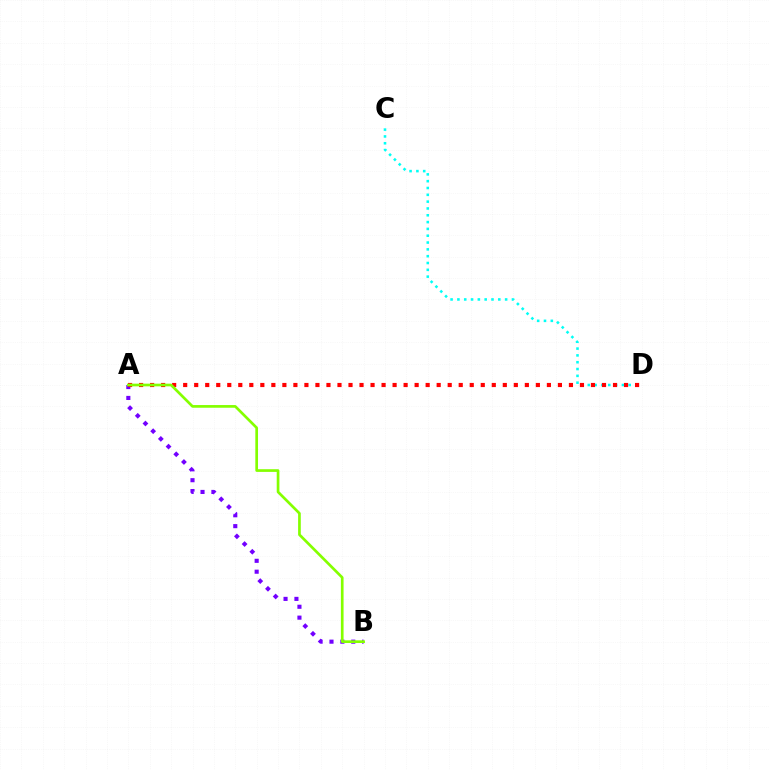{('A', 'B'): [{'color': '#7200ff', 'line_style': 'dotted', 'thickness': 2.96}, {'color': '#84ff00', 'line_style': 'solid', 'thickness': 1.94}], ('C', 'D'): [{'color': '#00fff6', 'line_style': 'dotted', 'thickness': 1.85}], ('A', 'D'): [{'color': '#ff0000', 'line_style': 'dotted', 'thickness': 2.99}]}